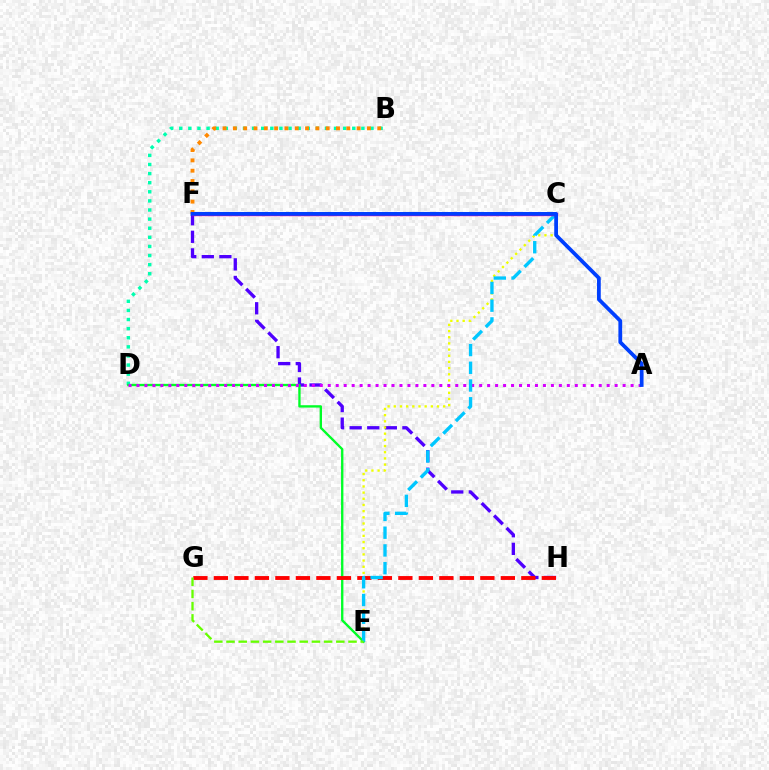{('F', 'H'): [{'color': '#4f00ff', 'line_style': 'dashed', 'thickness': 2.39}], ('C', 'E'): [{'color': '#eeff00', 'line_style': 'dotted', 'thickness': 1.68}, {'color': '#00c7ff', 'line_style': 'dashed', 'thickness': 2.41}], ('B', 'D'): [{'color': '#00ffaf', 'line_style': 'dotted', 'thickness': 2.47}], ('D', 'E'): [{'color': '#00ff27', 'line_style': 'solid', 'thickness': 1.69}], ('B', 'F'): [{'color': '#ff8800', 'line_style': 'dotted', 'thickness': 2.8}], ('A', 'D'): [{'color': '#d600ff', 'line_style': 'dotted', 'thickness': 2.17}], ('G', 'H'): [{'color': '#ff0000', 'line_style': 'dashed', 'thickness': 2.78}], ('E', 'G'): [{'color': '#66ff00', 'line_style': 'dashed', 'thickness': 1.66}], ('C', 'F'): [{'color': '#ff00a0', 'line_style': 'solid', 'thickness': 2.45}], ('A', 'F'): [{'color': '#003fff', 'line_style': 'solid', 'thickness': 2.7}]}